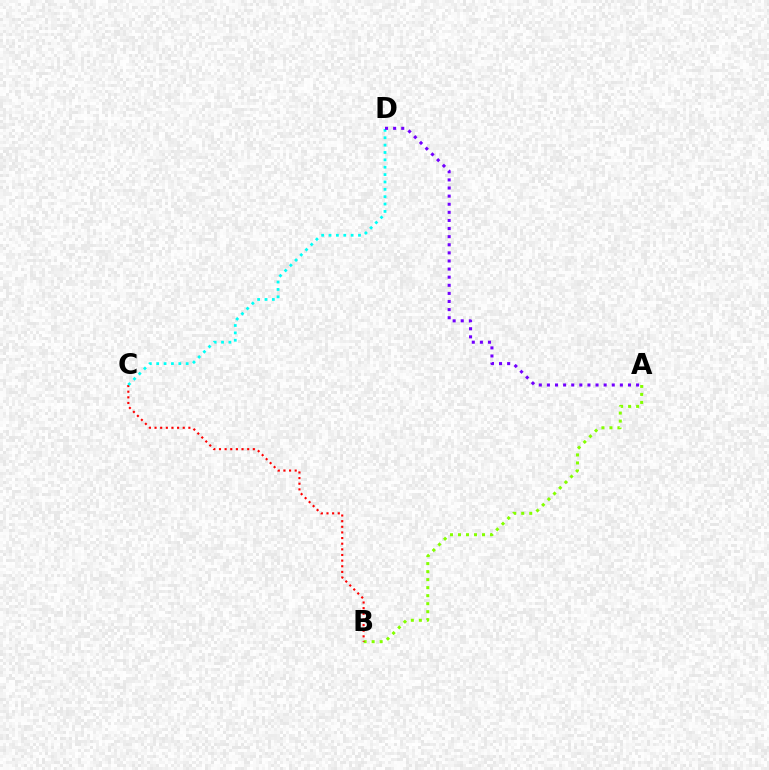{('A', 'B'): [{'color': '#84ff00', 'line_style': 'dotted', 'thickness': 2.18}], ('B', 'C'): [{'color': '#ff0000', 'line_style': 'dotted', 'thickness': 1.53}], ('C', 'D'): [{'color': '#00fff6', 'line_style': 'dotted', 'thickness': 2.0}], ('A', 'D'): [{'color': '#7200ff', 'line_style': 'dotted', 'thickness': 2.2}]}